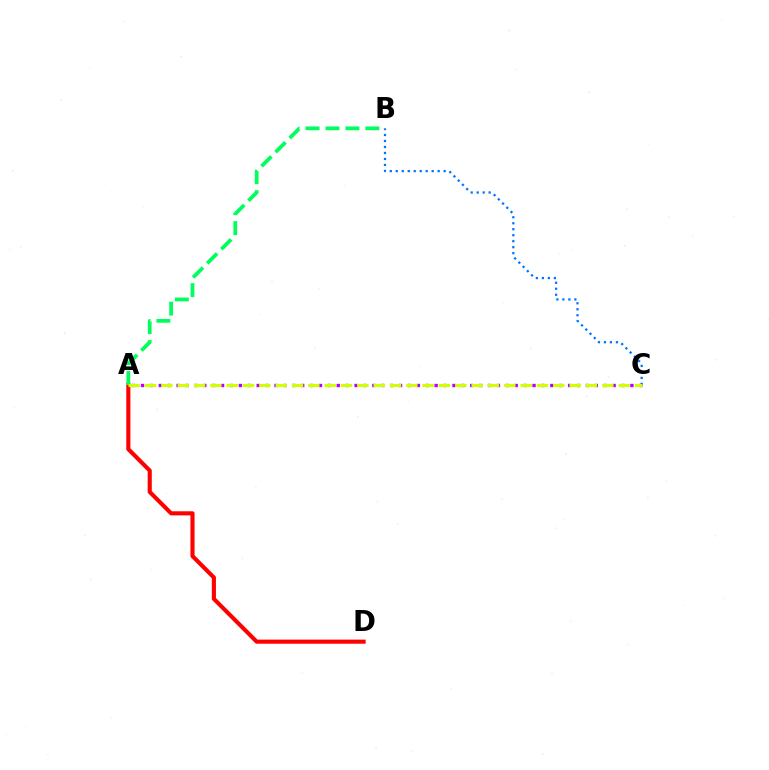{('B', 'C'): [{'color': '#0074ff', 'line_style': 'dotted', 'thickness': 1.63}], ('A', 'D'): [{'color': '#ff0000', 'line_style': 'solid', 'thickness': 2.96}], ('A', 'B'): [{'color': '#00ff5c', 'line_style': 'dashed', 'thickness': 2.71}], ('A', 'C'): [{'color': '#b900ff', 'line_style': 'dotted', 'thickness': 2.42}, {'color': '#d1ff00', 'line_style': 'dashed', 'thickness': 2.22}]}